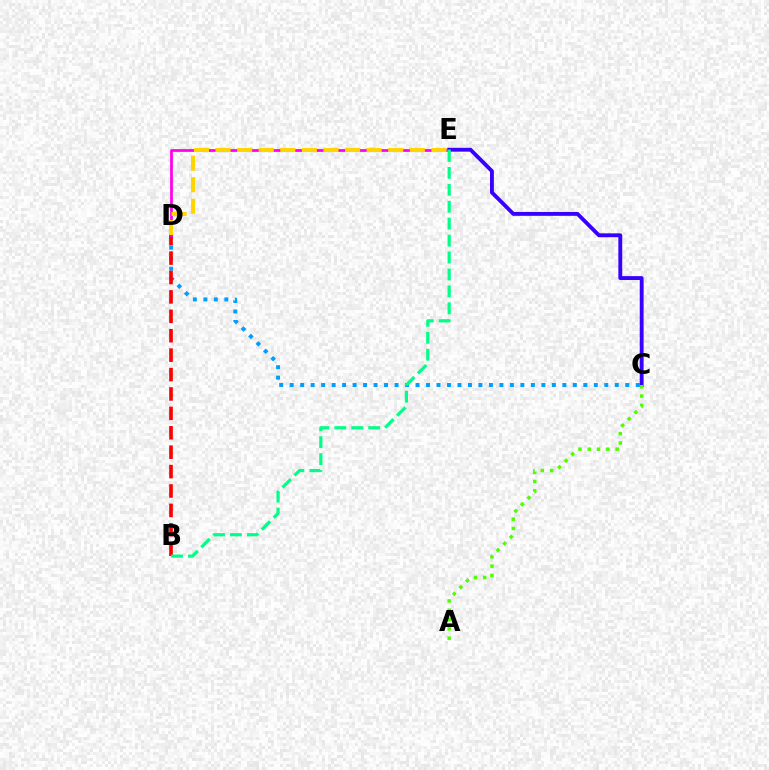{('C', 'D'): [{'color': '#009eff', 'line_style': 'dotted', 'thickness': 2.85}], ('B', 'D'): [{'color': '#ff0000', 'line_style': 'dashed', 'thickness': 2.64}], ('C', 'E'): [{'color': '#3700ff', 'line_style': 'solid', 'thickness': 2.78}], ('D', 'E'): [{'color': '#ff00ed', 'line_style': 'solid', 'thickness': 1.97}, {'color': '#ffd500', 'line_style': 'dashed', 'thickness': 2.93}], ('B', 'E'): [{'color': '#00ff86', 'line_style': 'dashed', 'thickness': 2.3}], ('A', 'C'): [{'color': '#4fff00', 'line_style': 'dotted', 'thickness': 2.53}]}